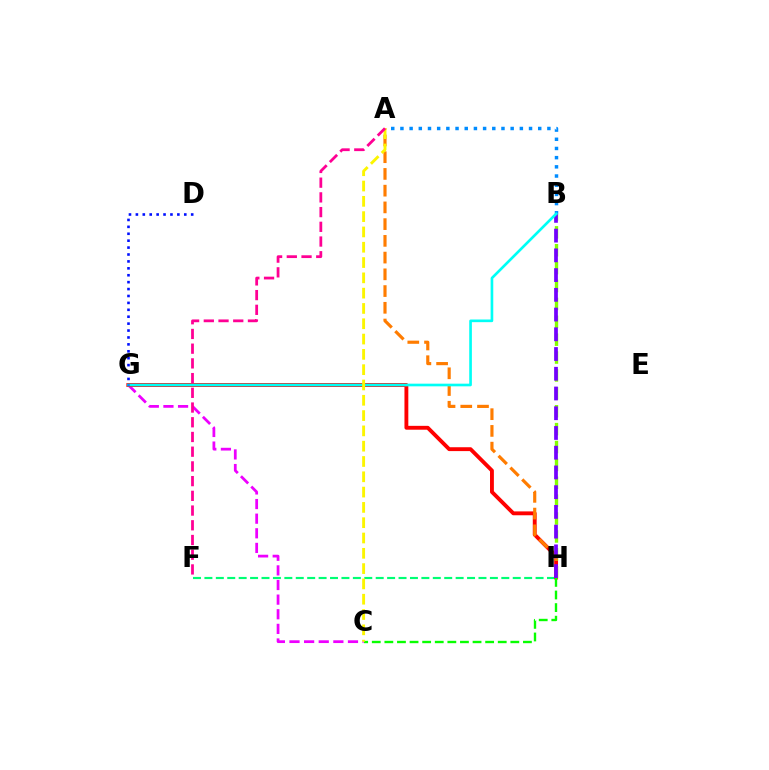{('C', 'G'): [{'color': '#ee00ff', 'line_style': 'dashed', 'thickness': 1.99}], ('F', 'H'): [{'color': '#00ff74', 'line_style': 'dashed', 'thickness': 1.55}], ('G', 'H'): [{'color': '#ff0000', 'line_style': 'solid', 'thickness': 2.78}], ('A', 'B'): [{'color': '#008cff', 'line_style': 'dotted', 'thickness': 2.5}], ('B', 'H'): [{'color': '#84ff00', 'line_style': 'dashed', 'thickness': 2.43}, {'color': '#7200ff', 'line_style': 'dashed', 'thickness': 2.68}], ('A', 'H'): [{'color': '#ff7c00', 'line_style': 'dashed', 'thickness': 2.27}], ('B', 'G'): [{'color': '#00fff6', 'line_style': 'solid', 'thickness': 1.91}], ('C', 'H'): [{'color': '#08ff00', 'line_style': 'dashed', 'thickness': 1.71}], ('A', 'C'): [{'color': '#fcf500', 'line_style': 'dashed', 'thickness': 2.08}], ('D', 'G'): [{'color': '#0010ff', 'line_style': 'dotted', 'thickness': 1.88}], ('A', 'F'): [{'color': '#ff0094', 'line_style': 'dashed', 'thickness': 2.0}]}